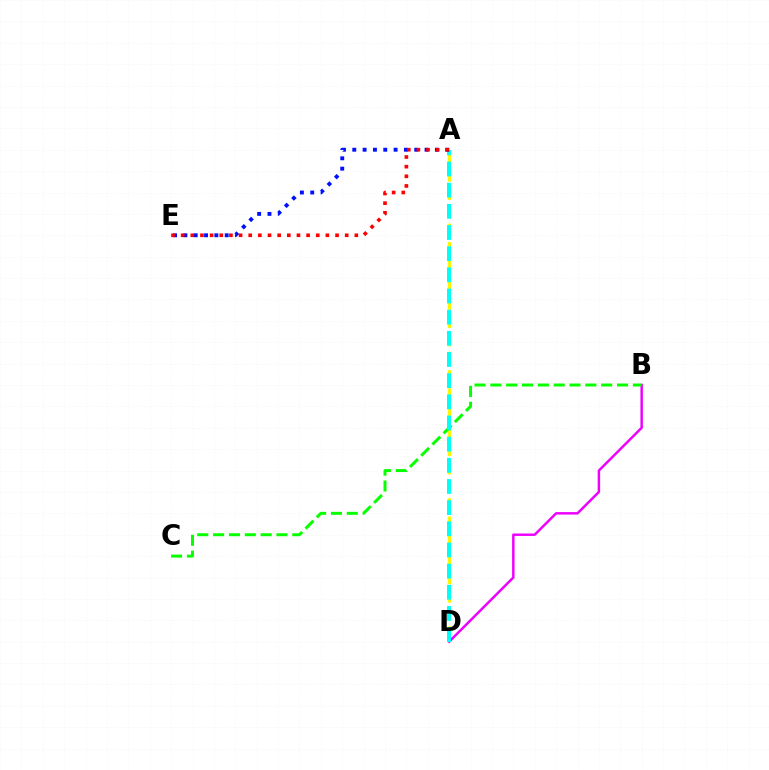{('A', 'D'): [{'color': '#fcf500', 'line_style': 'dashed', 'thickness': 2.49}, {'color': '#00fff6', 'line_style': 'dashed', 'thickness': 2.88}], ('B', 'D'): [{'color': '#ee00ff', 'line_style': 'solid', 'thickness': 1.77}], ('B', 'C'): [{'color': '#08ff00', 'line_style': 'dashed', 'thickness': 2.15}], ('A', 'E'): [{'color': '#0010ff', 'line_style': 'dotted', 'thickness': 2.81}, {'color': '#ff0000', 'line_style': 'dotted', 'thickness': 2.62}]}